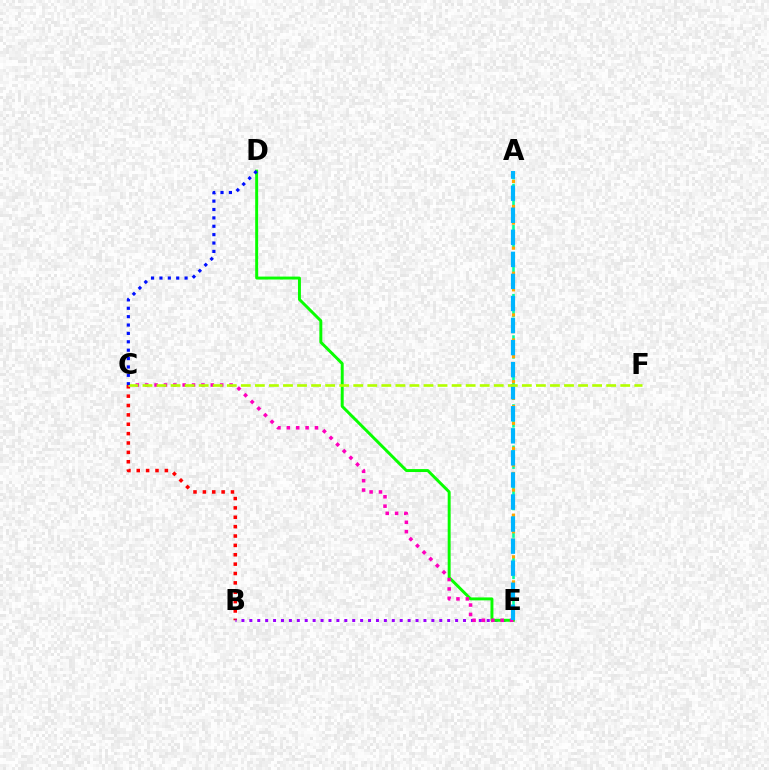{('B', 'C'): [{'color': '#ff0000', 'line_style': 'dotted', 'thickness': 2.55}], ('A', 'E'): [{'color': '#00ff9d', 'line_style': 'dashed', 'thickness': 1.87}, {'color': '#ffa500', 'line_style': 'dotted', 'thickness': 2.27}, {'color': '#00b5ff', 'line_style': 'dashed', 'thickness': 3.0}], ('B', 'E'): [{'color': '#9b00ff', 'line_style': 'dotted', 'thickness': 2.15}], ('D', 'E'): [{'color': '#08ff00', 'line_style': 'solid', 'thickness': 2.12}], ('C', 'E'): [{'color': '#ff00bd', 'line_style': 'dotted', 'thickness': 2.55}], ('C', 'F'): [{'color': '#b3ff00', 'line_style': 'dashed', 'thickness': 1.91}], ('C', 'D'): [{'color': '#0010ff', 'line_style': 'dotted', 'thickness': 2.28}]}